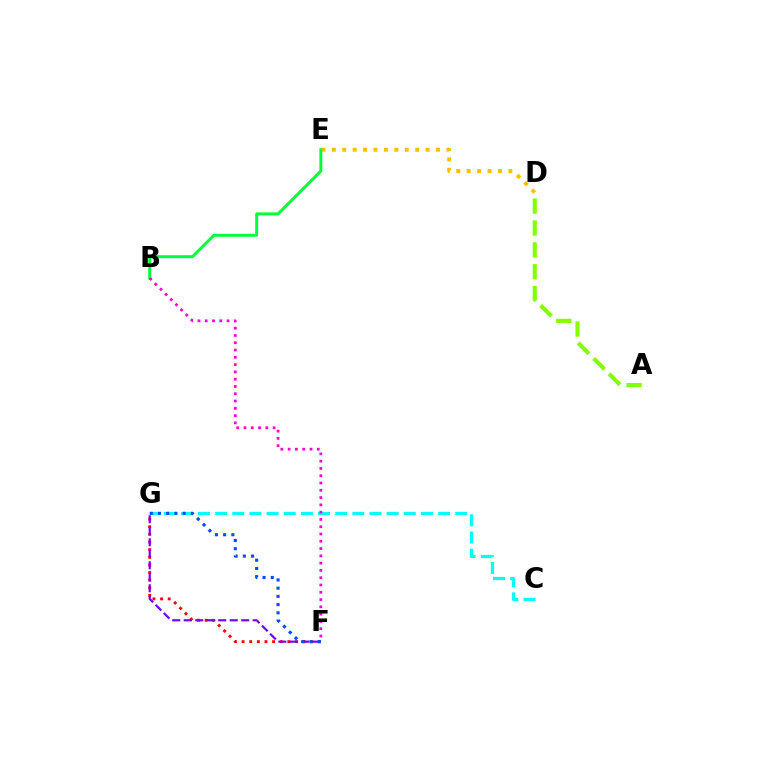{('F', 'G'): [{'color': '#ff0000', 'line_style': 'dotted', 'thickness': 2.07}, {'color': '#7200ff', 'line_style': 'dashed', 'thickness': 1.56}, {'color': '#004bff', 'line_style': 'dotted', 'thickness': 2.23}], ('A', 'D'): [{'color': '#84ff00', 'line_style': 'dashed', 'thickness': 2.97}], ('C', 'G'): [{'color': '#00fff6', 'line_style': 'dashed', 'thickness': 2.33}], ('D', 'E'): [{'color': '#ffbd00', 'line_style': 'dotted', 'thickness': 2.83}], ('B', 'E'): [{'color': '#00ff39', 'line_style': 'solid', 'thickness': 2.13}], ('B', 'F'): [{'color': '#ff00cf', 'line_style': 'dotted', 'thickness': 1.98}]}